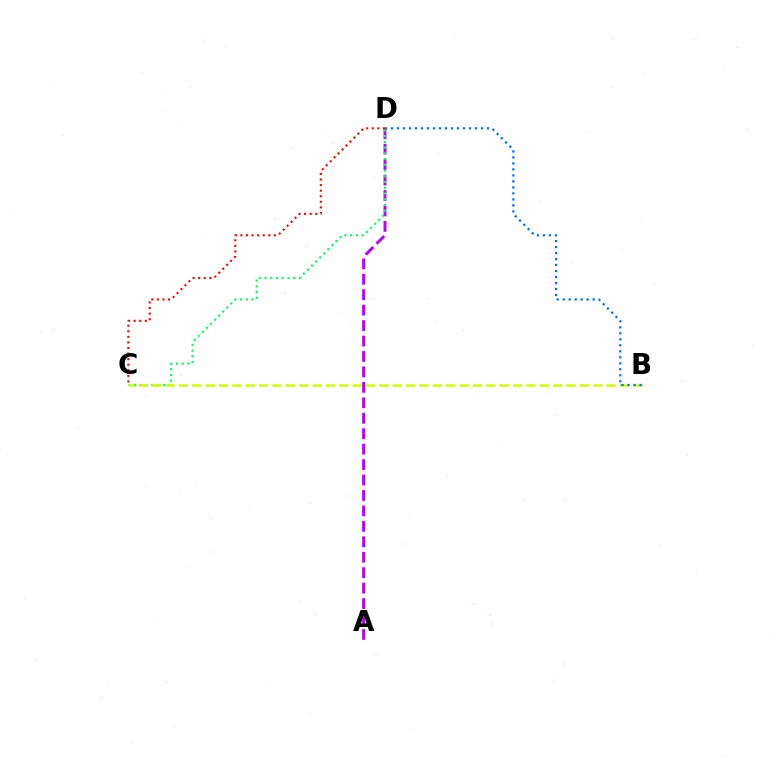{('A', 'D'): [{'color': '#b900ff', 'line_style': 'dashed', 'thickness': 2.1}], ('C', 'D'): [{'color': '#ff0000', 'line_style': 'dotted', 'thickness': 1.52}, {'color': '#00ff5c', 'line_style': 'dotted', 'thickness': 1.56}], ('B', 'C'): [{'color': '#d1ff00', 'line_style': 'dashed', 'thickness': 1.82}], ('B', 'D'): [{'color': '#0074ff', 'line_style': 'dotted', 'thickness': 1.63}]}